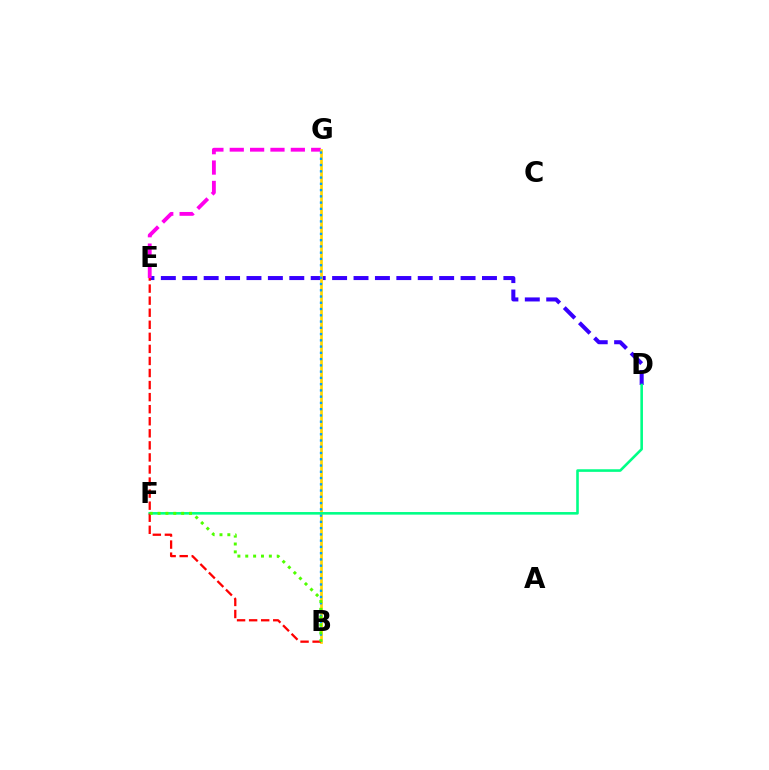{('D', 'E'): [{'color': '#3700ff', 'line_style': 'dashed', 'thickness': 2.91}], ('E', 'G'): [{'color': '#ff00ed', 'line_style': 'dashed', 'thickness': 2.77}], ('B', 'G'): [{'color': '#ffd500', 'line_style': 'solid', 'thickness': 1.95}, {'color': '#009eff', 'line_style': 'dotted', 'thickness': 1.7}], ('D', 'F'): [{'color': '#00ff86', 'line_style': 'solid', 'thickness': 1.87}], ('B', 'E'): [{'color': '#ff0000', 'line_style': 'dashed', 'thickness': 1.64}], ('B', 'F'): [{'color': '#4fff00', 'line_style': 'dotted', 'thickness': 2.14}]}